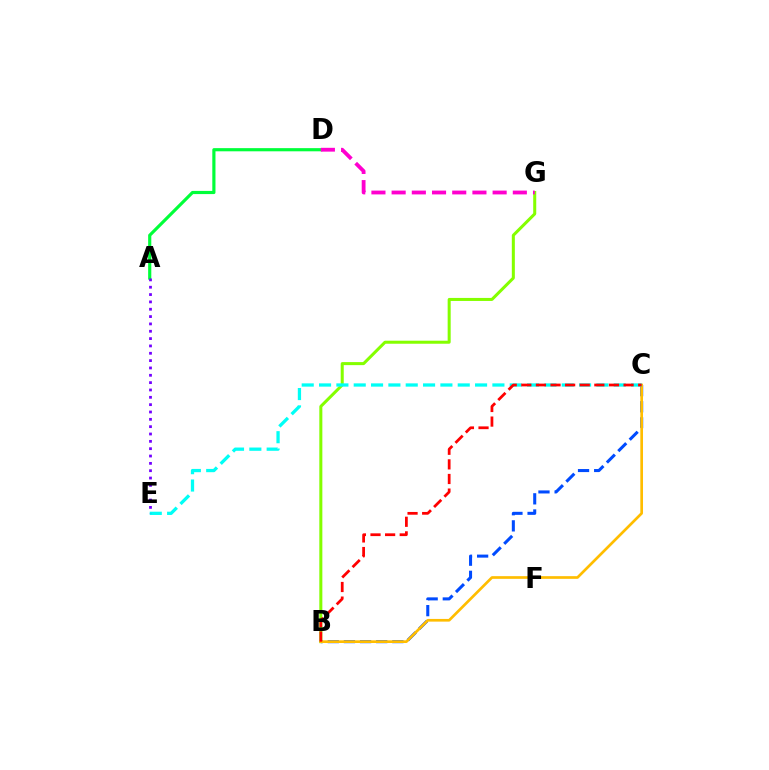{('B', 'G'): [{'color': '#84ff00', 'line_style': 'solid', 'thickness': 2.18}], ('B', 'C'): [{'color': '#004bff', 'line_style': 'dashed', 'thickness': 2.19}, {'color': '#ffbd00', 'line_style': 'solid', 'thickness': 1.93}, {'color': '#ff0000', 'line_style': 'dashed', 'thickness': 1.98}], ('A', 'D'): [{'color': '#00ff39', 'line_style': 'solid', 'thickness': 2.28}], ('C', 'E'): [{'color': '#00fff6', 'line_style': 'dashed', 'thickness': 2.35}], ('D', 'G'): [{'color': '#ff00cf', 'line_style': 'dashed', 'thickness': 2.74}], ('A', 'E'): [{'color': '#7200ff', 'line_style': 'dotted', 'thickness': 1.99}]}